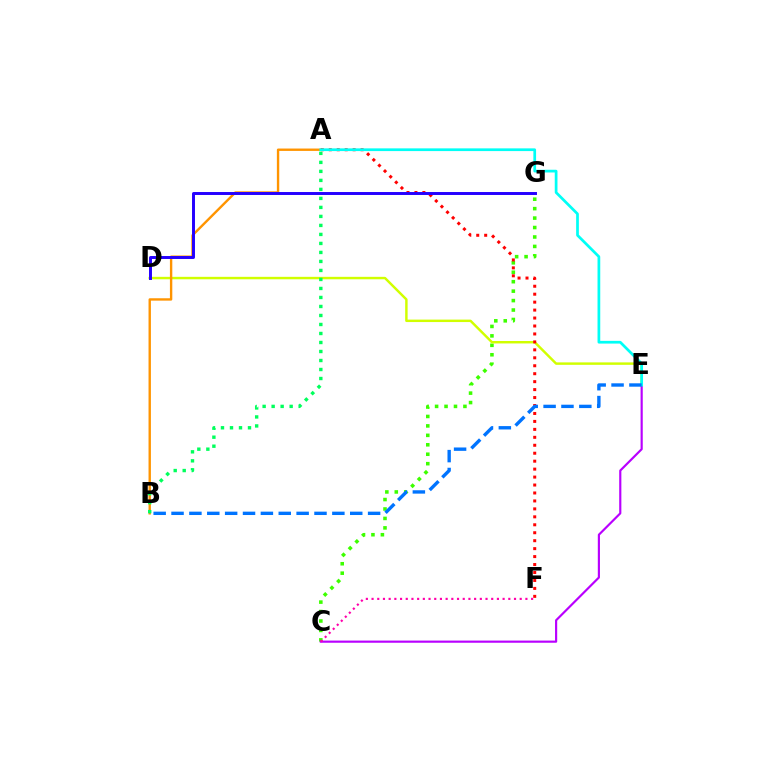{('C', 'G'): [{'color': '#3dff00', 'line_style': 'dotted', 'thickness': 2.57}], ('D', 'E'): [{'color': '#d1ff00', 'line_style': 'solid', 'thickness': 1.76}], ('A', 'B'): [{'color': '#ff9400', 'line_style': 'solid', 'thickness': 1.71}, {'color': '#00ff5c', 'line_style': 'dotted', 'thickness': 2.45}], ('A', 'F'): [{'color': '#ff0000', 'line_style': 'dotted', 'thickness': 2.16}], ('C', 'E'): [{'color': '#b900ff', 'line_style': 'solid', 'thickness': 1.56}], ('D', 'G'): [{'color': '#2500ff', 'line_style': 'solid', 'thickness': 2.12}], ('A', 'E'): [{'color': '#00fff6', 'line_style': 'solid', 'thickness': 1.96}], ('B', 'E'): [{'color': '#0074ff', 'line_style': 'dashed', 'thickness': 2.43}], ('C', 'F'): [{'color': '#ff00ac', 'line_style': 'dotted', 'thickness': 1.55}]}